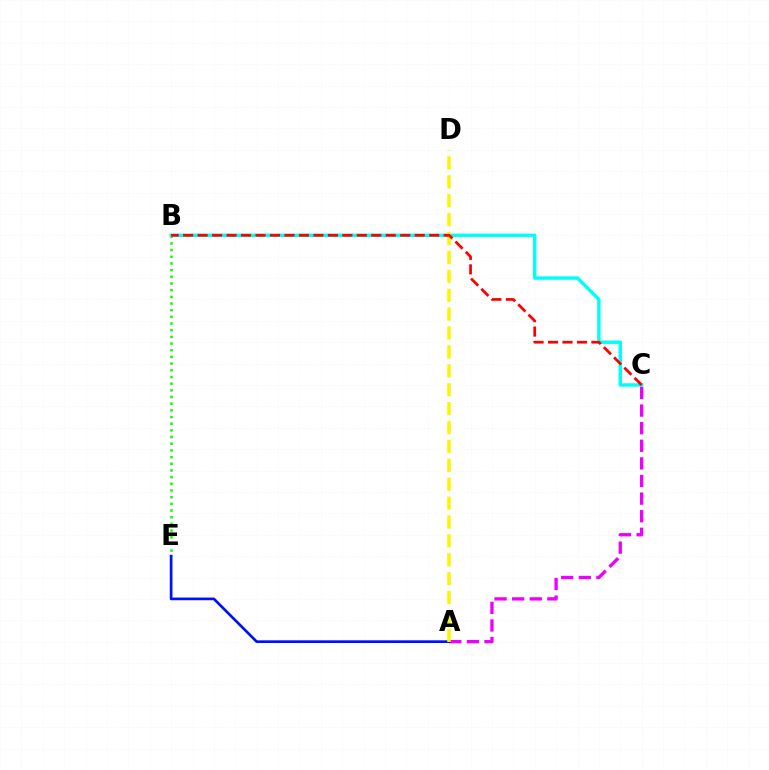{('B', 'E'): [{'color': '#08ff00', 'line_style': 'dotted', 'thickness': 1.81}], ('B', 'C'): [{'color': '#00fff6', 'line_style': 'solid', 'thickness': 2.47}, {'color': '#ff0000', 'line_style': 'dashed', 'thickness': 1.97}], ('A', 'C'): [{'color': '#ee00ff', 'line_style': 'dashed', 'thickness': 2.39}], ('A', 'E'): [{'color': '#0010ff', 'line_style': 'solid', 'thickness': 1.94}], ('A', 'D'): [{'color': '#fcf500', 'line_style': 'dashed', 'thickness': 2.57}]}